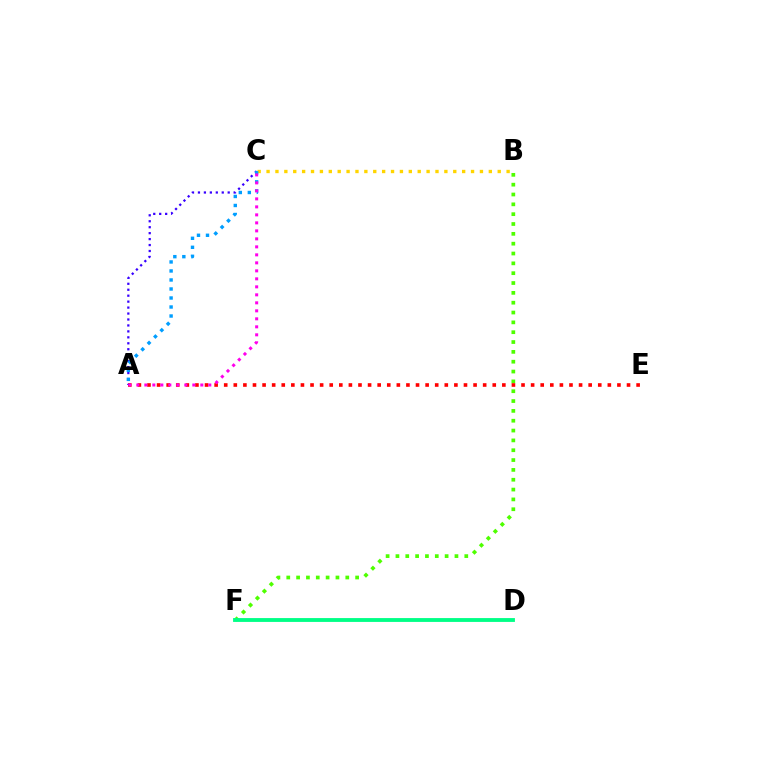{('B', 'F'): [{'color': '#4fff00', 'line_style': 'dotted', 'thickness': 2.67}], ('A', 'E'): [{'color': '#ff0000', 'line_style': 'dotted', 'thickness': 2.61}], ('B', 'C'): [{'color': '#ffd500', 'line_style': 'dotted', 'thickness': 2.42}], ('D', 'F'): [{'color': '#00ff86', 'line_style': 'solid', 'thickness': 2.77}], ('A', 'C'): [{'color': '#3700ff', 'line_style': 'dotted', 'thickness': 1.62}, {'color': '#009eff', 'line_style': 'dotted', 'thickness': 2.45}, {'color': '#ff00ed', 'line_style': 'dotted', 'thickness': 2.17}]}